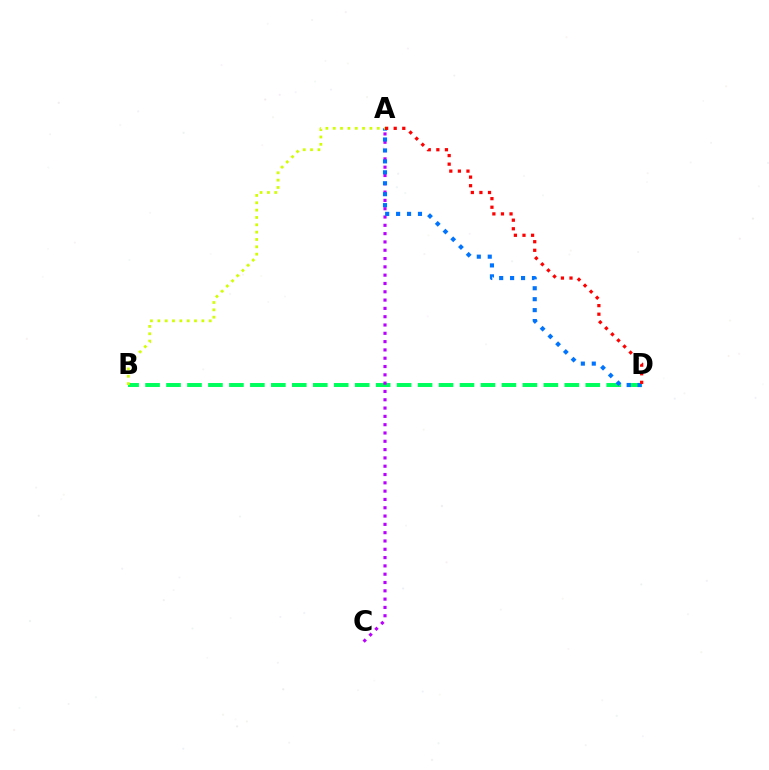{('B', 'D'): [{'color': '#00ff5c', 'line_style': 'dashed', 'thickness': 2.85}], ('A', 'C'): [{'color': '#b900ff', 'line_style': 'dotted', 'thickness': 2.26}], ('A', 'D'): [{'color': '#0074ff', 'line_style': 'dotted', 'thickness': 2.97}, {'color': '#ff0000', 'line_style': 'dotted', 'thickness': 2.33}], ('A', 'B'): [{'color': '#d1ff00', 'line_style': 'dotted', 'thickness': 1.99}]}